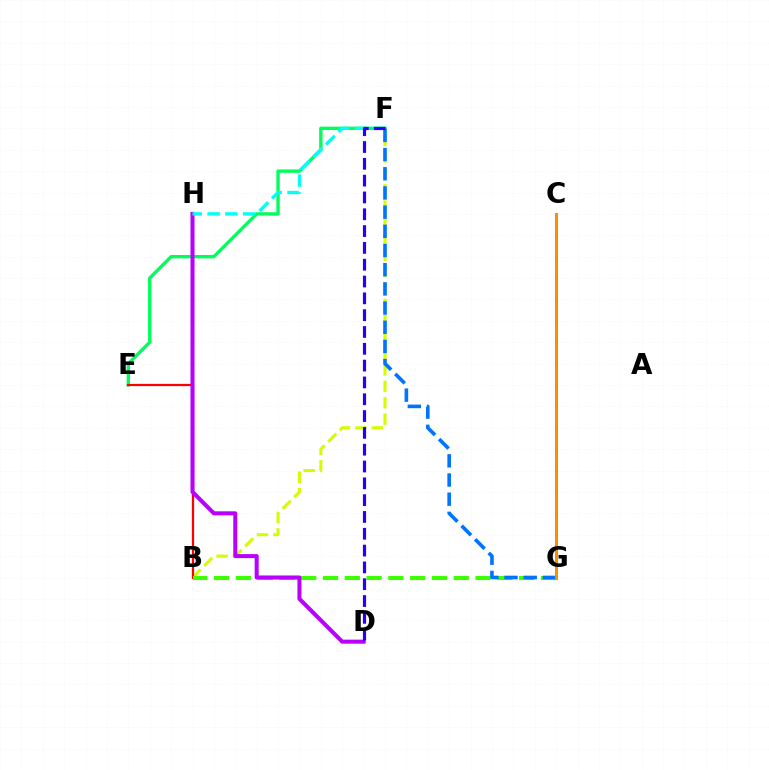{('C', 'G'): [{'color': '#ff00ac', 'line_style': 'solid', 'thickness': 1.84}, {'color': '#ff9400', 'line_style': 'solid', 'thickness': 1.83}], ('E', 'F'): [{'color': '#00ff5c', 'line_style': 'solid', 'thickness': 2.42}], ('B', 'F'): [{'color': '#d1ff00', 'line_style': 'dashed', 'thickness': 2.23}], ('B', 'E'): [{'color': '#ff0000', 'line_style': 'solid', 'thickness': 1.61}], ('B', 'G'): [{'color': '#3dff00', 'line_style': 'dashed', 'thickness': 2.96}], ('D', 'H'): [{'color': '#b900ff', 'line_style': 'solid', 'thickness': 2.9}], ('F', 'G'): [{'color': '#0074ff', 'line_style': 'dashed', 'thickness': 2.61}], ('F', 'H'): [{'color': '#00fff6', 'line_style': 'dashed', 'thickness': 2.41}], ('D', 'F'): [{'color': '#2500ff', 'line_style': 'dashed', 'thickness': 2.28}]}